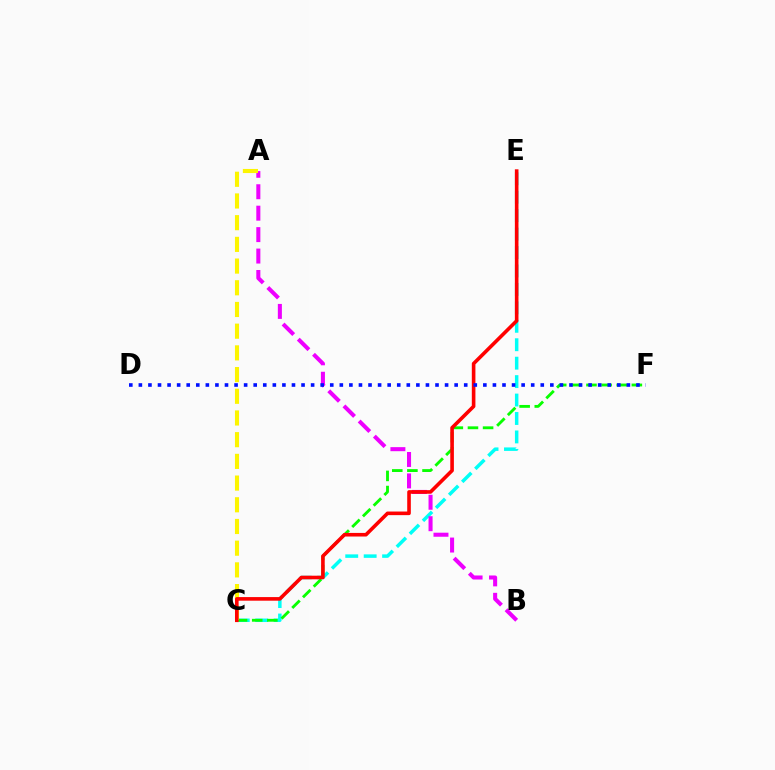{('C', 'E'): [{'color': '#00fff6', 'line_style': 'dashed', 'thickness': 2.5}, {'color': '#ff0000', 'line_style': 'solid', 'thickness': 2.6}], ('A', 'B'): [{'color': '#ee00ff', 'line_style': 'dashed', 'thickness': 2.91}], ('C', 'F'): [{'color': '#08ff00', 'line_style': 'dashed', 'thickness': 2.06}], ('A', 'C'): [{'color': '#fcf500', 'line_style': 'dashed', 'thickness': 2.95}], ('D', 'F'): [{'color': '#0010ff', 'line_style': 'dotted', 'thickness': 2.6}]}